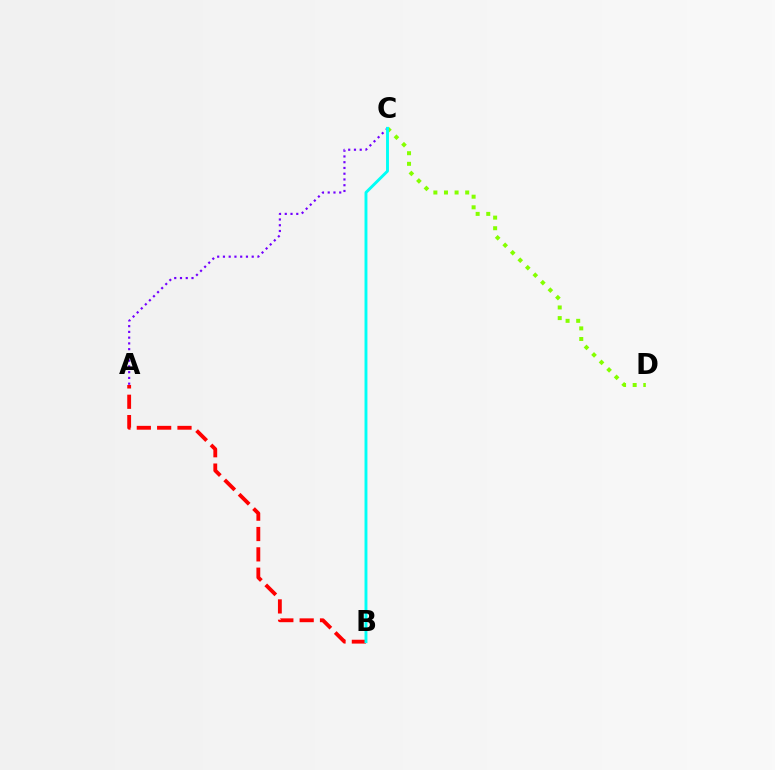{('C', 'D'): [{'color': '#84ff00', 'line_style': 'dotted', 'thickness': 2.88}], ('A', 'B'): [{'color': '#ff0000', 'line_style': 'dashed', 'thickness': 2.76}], ('A', 'C'): [{'color': '#7200ff', 'line_style': 'dotted', 'thickness': 1.56}], ('B', 'C'): [{'color': '#00fff6', 'line_style': 'solid', 'thickness': 2.09}]}